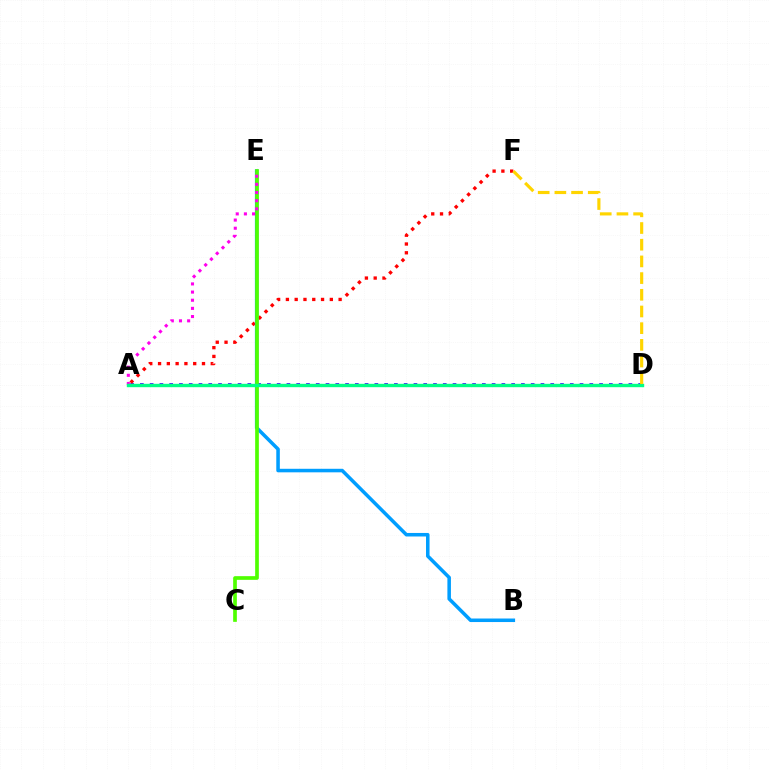{('A', 'D'): [{'color': '#3700ff', 'line_style': 'dotted', 'thickness': 2.65}, {'color': '#00ff86', 'line_style': 'solid', 'thickness': 2.43}], ('A', 'F'): [{'color': '#ff0000', 'line_style': 'dotted', 'thickness': 2.39}], ('B', 'E'): [{'color': '#009eff', 'line_style': 'solid', 'thickness': 2.54}], ('C', 'E'): [{'color': '#4fff00', 'line_style': 'solid', 'thickness': 2.66}], ('A', 'E'): [{'color': '#ff00ed', 'line_style': 'dotted', 'thickness': 2.22}], ('D', 'F'): [{'color': '#ffd500', 'line_style': 'dashed', 'thickness': 2.27}]}